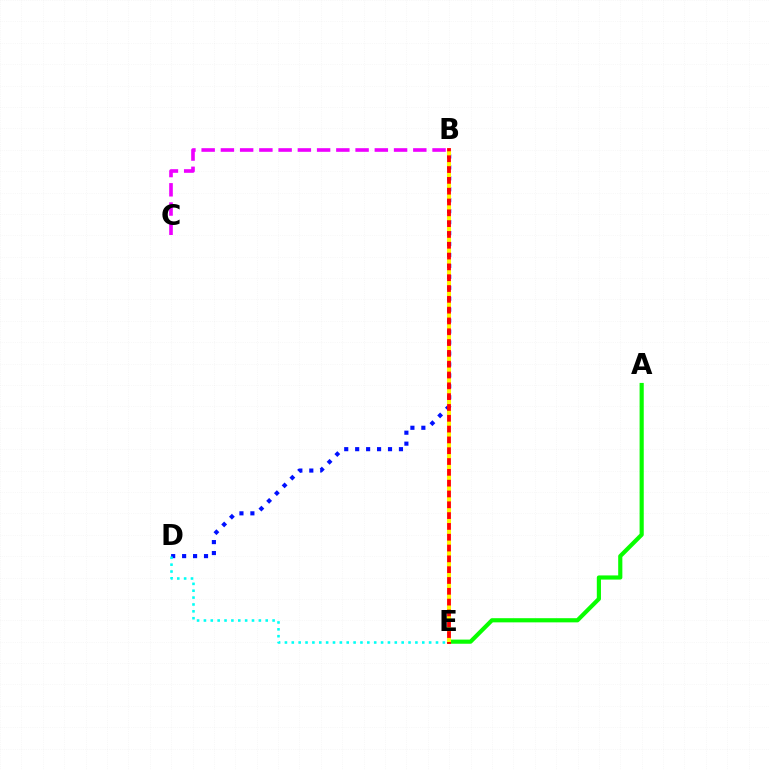{('A', 'E'): [{'color': '#08ff00', 'line_style': 'solid', 'thickness': 3.0}], ('B', 'D'): [{'color': '#0010ff', 'line_style': 'dotted', 'thickness': 2.97}], ('D', 'E'): [{'color': '#00fff6', 'line_style': 'dotted', 'thickness': 1.87}], ('B', 'E'): [{'color': '#ff0000', 'line_style': 'solid', 'thickness': 2.76}, {'color': '#fcf500', 'line_style': 'dotted', 'thickness': 2.94}], ('B', 'C'): [{'color': '#ee00ff', 'line_style': 'dashed', 'thickness': 2.61}]}